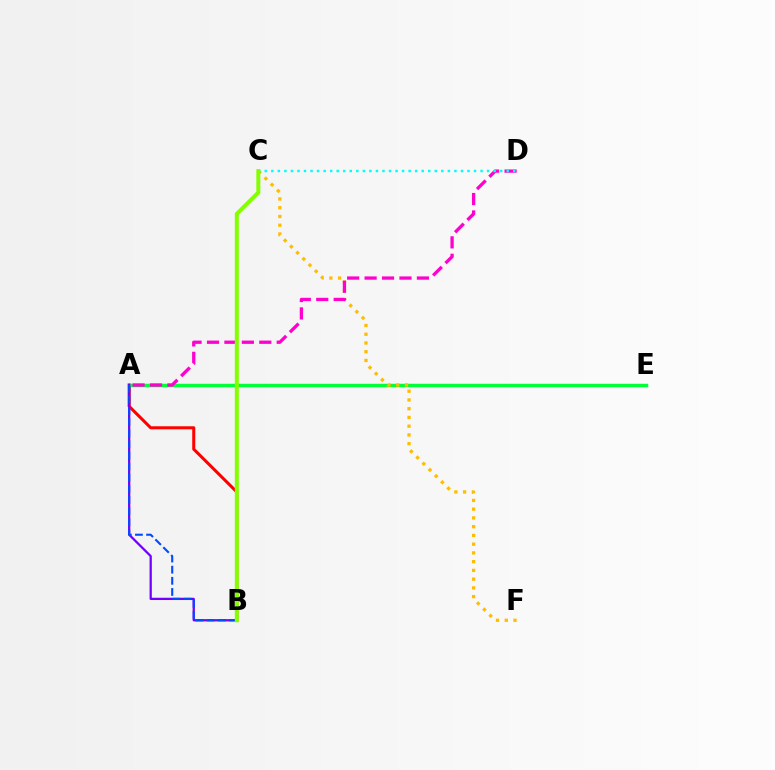{('A', 'B'): [{'color': '#ff0000', 'line_style': 'solid', 'thickness': 2.19}, {'color': '#7200ff', 'line_style': 'solid', 'thickness': 1.63}, {'color': '#004bff', 'line_style': 'dashed', 'thickness': 1.51}], ('A', 'E'): [{'color': '#00ff39', 'line_style': 'solid', 'thickness': 2.49}], ('C', 'F'): [{'color': '#ffbd00', 'line_style': 'dotted', 'thickness': 2.38}], ('A', 'D'): [{'color': '#ff00cf', 'line_style': 'dashed', 'thickness': 2.37}], ('C', 'D'): [{'color': '#00fff6', 'line_style': 'dotted', 'thickness': 1.78}], ('B', 'C'): [{'color': '#84ff00', 'line_style': 'solid', 'thickness': 2.88}]}